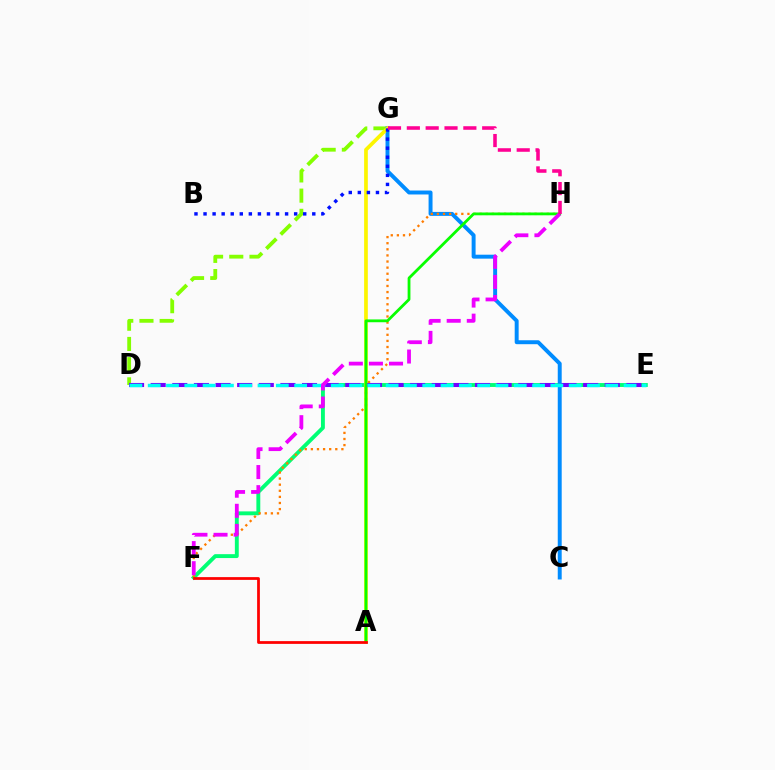{('E', 'F'): [{'color': '#00ff74', 'line_style': 'solid', 'thickness': 2.8}], ('D', 'G'): [{'color': '#84ff00', 'line_style': 'dashed', 'thickness': 2.74}], ('C', 'G'): [{'color': '#008cff', 'line_style': 'solid', 'thickness': 2.84}], ('A', 'G'): [{'color': '#fcf500', 'line_style': 'solid', 'thickness': 2.66}], ('F', 'H'): [{'color': '#ff7c00', 'line_style': 'dotted', 'thickness': 1.66}, {'color': '#ee00ff', 'line_style': 'dashed', 'thickness': 2.73}], ('D', 'E'): [{'color': '#7200ff', 'line_style': 'dashed', 'thickness': 2.94}, {'color': '#00fff6', 'line_style': 'dashed', 'thickness': 2.49}], ('A', 'H'): [{'color': '#08ff00', 'line_style': 'solid', 'thickness': 2.01}], ('B', 'G'): [{'color': '#0010ff', 'line_style': 'dotted', 'thickness': 2.46}], ('A', 'F'): [{'color': '#ff0000', 'line_style': 'solid', 'thickness': 1.98}], ('G', 'H'): [{'color': '#ff0094', 'line_style': 'dashed', 'thickness': 2.56}]}